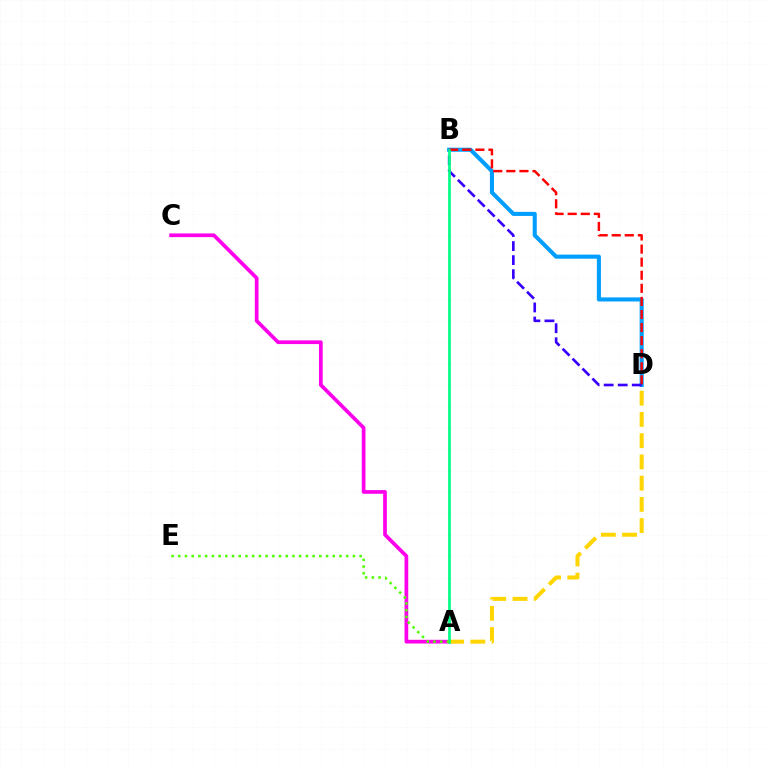{('B', 'D'): [{'color': '#009eff', 'line_style': 'solid', 'thickness': 2.94}, {'color': '#ff0000', 'line_style': 'dashed', 'thickness': 1.78}, {'color': '#3700ff', 'line_style': 'dashed', 'thickness': 1.91}], ('A', 'C'): [{'color': '#ff00ed', 'line_style': 'solid', 'thickness': 2.67}], ('A', 'D'): [{'color': '#ffd500', 'line_style': 'dashed', 'thickness': 2.89}], ('A', 'B'): [{'color': '#00ff86', 'line_style': 'solid', 'thickness': 1.93}], ('A', 'E'): [{'color': '#4fff00', 'line_style': 'dotted', 'thickness': 1.82}]}